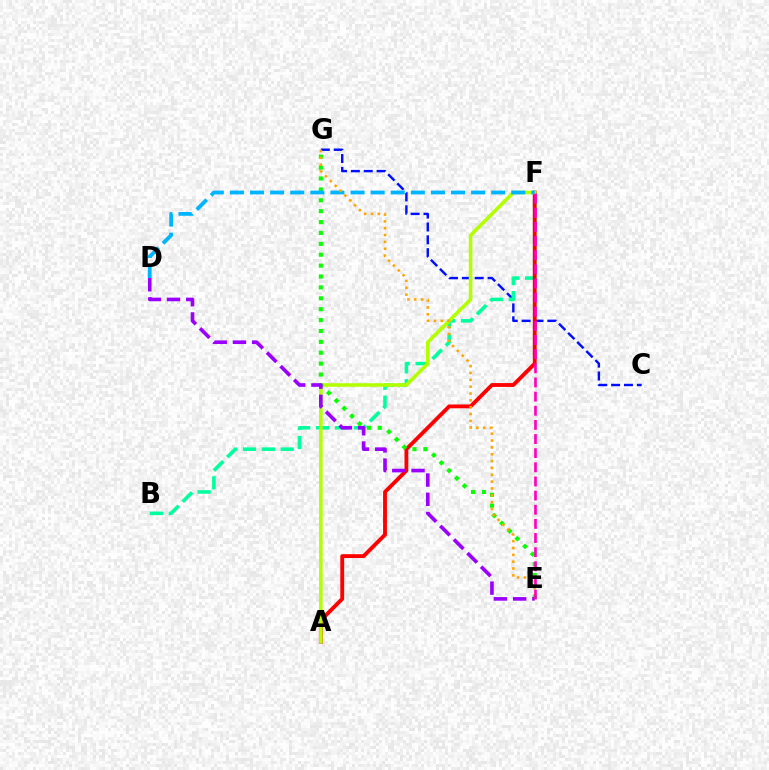{('C', 'G'): [{'color': '#0010ff', 'line_style': 'dashed', 'thickness': 1.75}], ('B', 'F'): [{'color': '#00ff9d', 'line_style': 'dashed', 'thickness': 2.57}], ('A', 'F'): [{'color': '#ff0000', 'line_style': 'solid', 'thickness': 2.77}, {'color': '#b3ff00', 'line_style': 'solid', 'thickness': 2.56}], ('E', 'G'): [{'color': '#08ff00', 'line_style': 'dotted', 'thickness': 2.96}, {'color': '#ffa500', 'line_style': 'dotted', 'thickness': 1.86}], ('D', 'F'): [{'color': '#00b5ff', 'line_style': 'dashed', 'thickness': 2.73}], ('D', 'E'): [{'color': '#9b00ff', 'line_style': 'dashed', 'thickness': 2.61}], ('E', 'F'): [{'color': '#ff00bd', 'line_style': 'dashed', 'thickness': 1.92}]}